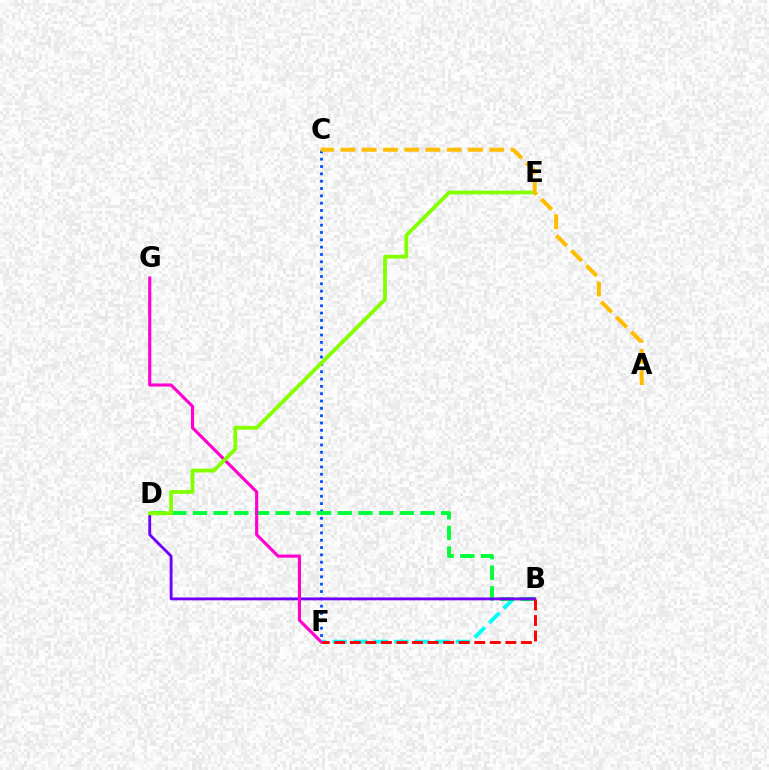{('B', 'F'): [{'color': '#00fff6', 'line_style': 'dashed', 'thickness': 2.79}, {'color': '#ff0000', 'line_style': 'dashed', 'thickness': 2.11}], ('C', 'F'): [{'color': '#004bff', 'line_style': 'dotted', 'thickness': 1.99}], ('B', 'D'): [{'color': '#00ff39', 'line_style': 'dashed', 'thickness': 2.81}, {'color': '#7200ff', 'line_style': 'solid', 'thickness': 2.06}], ('F', 'G'): [{'color': '#ff00cf', 'line_style': 'solid', 'thickness': 2.25}], ('D', 'E'): [{'color': '#84ff00', 'line_style': 'solid', 'thickness': 2.73}], ('A', 'C'): [{'color': '#ffbd00', 'line_style': 'dashed', 'thickness': 2.89}]}